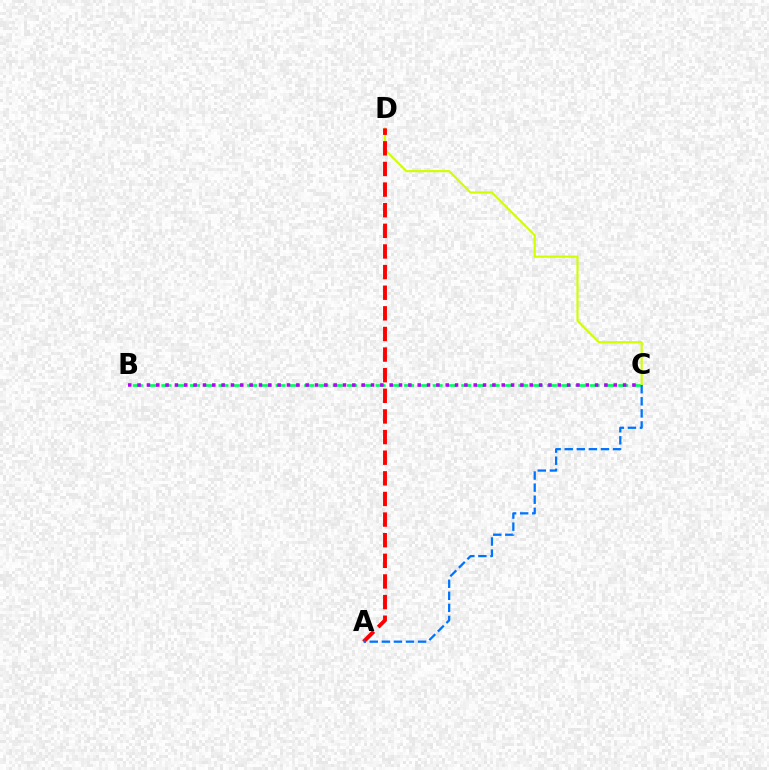{('B', 'C'): [{'color': '#00ff5c', 'line_style': 'dashed', 'thickness': 1.94}, {'color': '#b900ff', 'line_style': 'dotted', 'thickness': 2.54}], ('C', 'D'): [{'color': '#d1ff00', 'line_style': 'solid', 'thickness': 1.55}], ('A', 'D'): [{'color': '#ff0000', 'line_style': 'dashed', 'thickness': 2.8}], ('A', 'C'): [{'color': '#0074ff', 'line_style': 'dashed', 'thickness': 1.64}]}